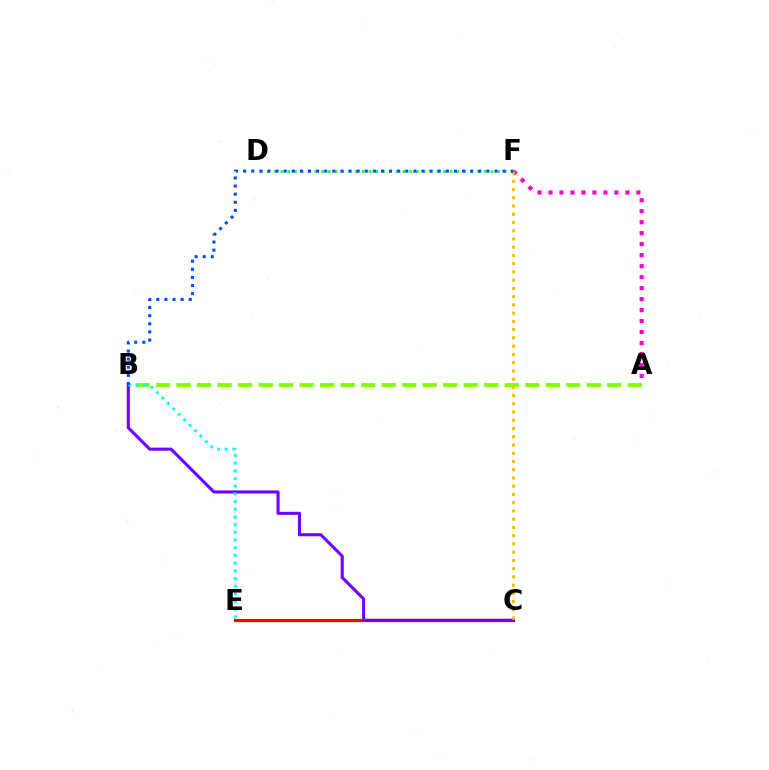{('A', 'B'): [{'color': '#84ff00', 'line_style': 'dashed', 'thickness': 2.79}], ('C', 'E'): [{'color': '#ff0000', 'line_style': 'solid', 'thickness': 2.28}], ('B', 'C'): [{'color': '#7200ff', 'line_style': 'solid', 'thickness': 2.22}], ('D', 'F'): [{'color': '#00ff39', 'line_style': 'dotted', 'thickness': 1.84}], ('A', 'F'): [{'color': '#ff00cf', 'line_style': 'dotted', 'thickness': 2.98}], ('C', 'F'): [{'color': '#ffbd00', 'line_style': 'dotted', 'thickness': 2.24}], ('B', 'E'): [{'color': '#00fff6', 'line_style': 'dotted', 'thickness': 2.09}], ('B', 'F'): [{'color': '#004bff', 'line_style': 'dotted', 'thickness': 2.2}]}